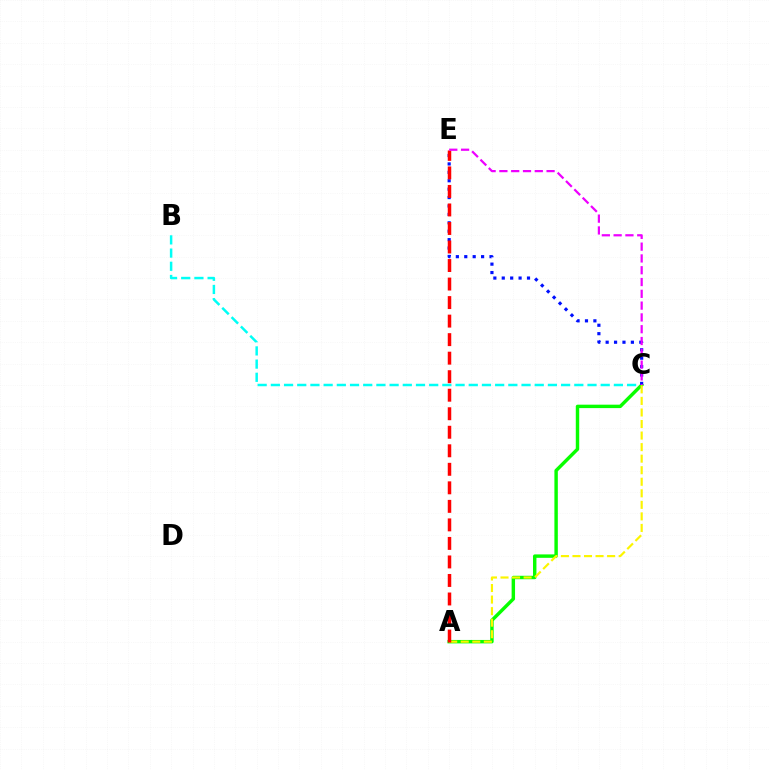{('B', 'C'): [{'color': '#00fff6', 'line_style': 'dashed', 'thickness': 1.79}], ('A', 'C'): [{'color': '#08ff00', 'line_style': 'solid', 'thickness': 2.47}, {'color': '#fcf500', 'line_style': 'dashed', 'thickness': 1.57}], ('C', 'E'): [{'color': '#0010ff', 'line_style': 'dotted', 'thickness': 2.29}, {'color': '#ee00ff', 'line_style': 'dashed', 'thickness': 1.6}], ('A', 'E'): [{'color': '#ff0000', 'line_style': 'dashed', 'thickness': 2.52}]}